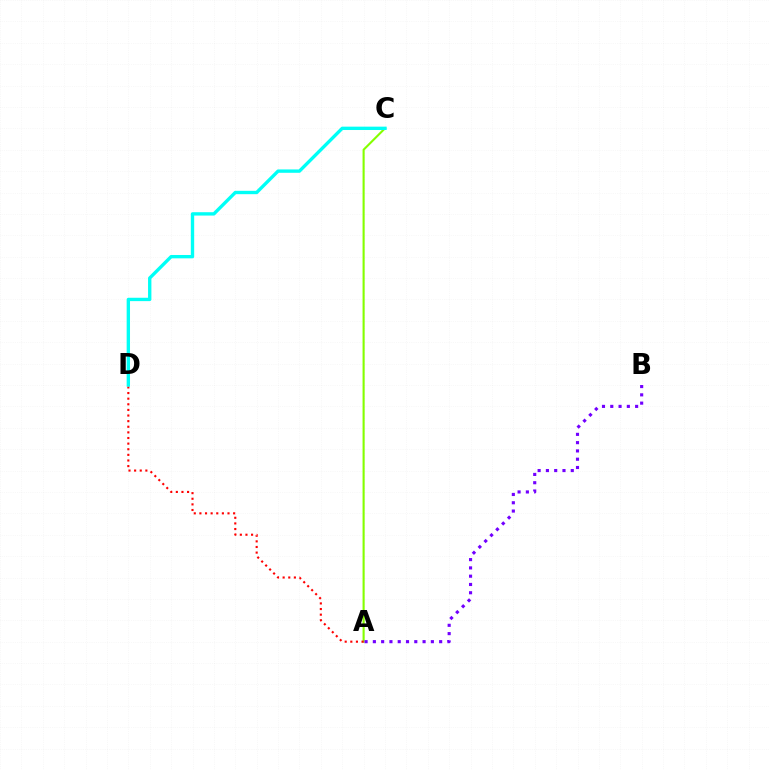{('A', 'C'): [{'color': '#84ff00', 'line_style': 'solid', 'thickness': 1.52}], ('A', 'D'): [{'color': '#ff0000', 'line_style': 'dotted', 'thickness': 1.53}], ('A', 'B'): [{'color': '#7200ff', 'line_style': 'dotted', 'thickness': 2.25}], ('C', 'D'): [{'color': '#00fff6', 'line_style': 'solid', 'thickness': 2.42}]}